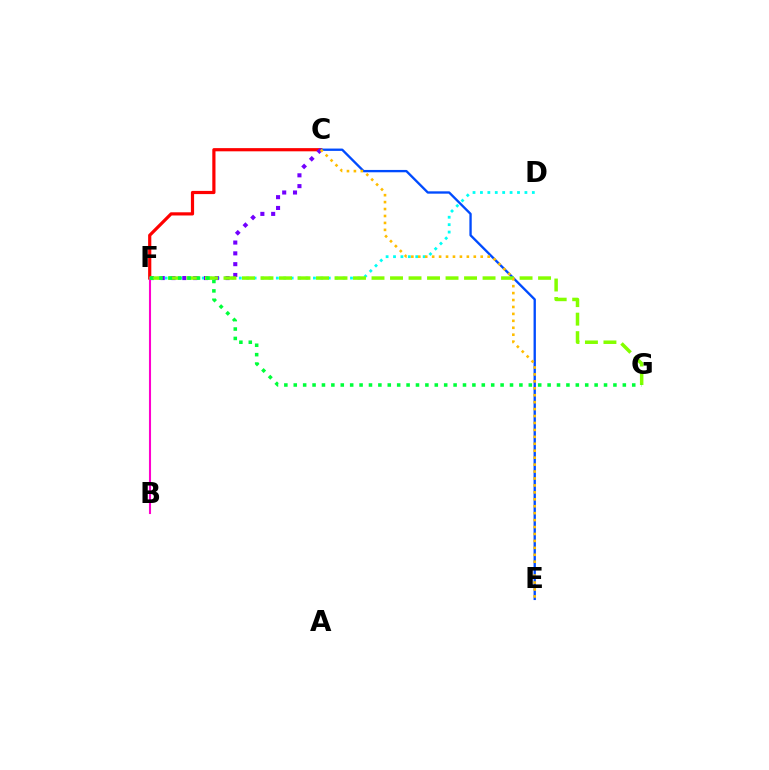{('C', 'F'): [{'color': '#ff0000', 'line_style': 'solid', 'thickness': 2.3}, {'color': '#7200ff', 'line_style': 'dotted', 'thickness': 2.94}], ('C', 'E'): [{'color': '#004bff', 'line_style': 'solid', 'thickness': 1.68}, {'color': '#ffbd00', 'line_style': 'dotted', 'thickness': 1.88}], ('D', 'F'): [{'color': '#00fff6', 'line_style': 'dotted', 'thickness': 2.01}], ('B', 'F'): [{'color': '#ff00cf', 'line_style': 'solid', 'thickness': 1.5}], ('F', 'G'): [{'color': '#84ff00', 'line_style': 'dashed', 'thickness': 2.51}, {'color': '#00ff39', 'line_style': 'dotted', 'thickness': 2.55}]}